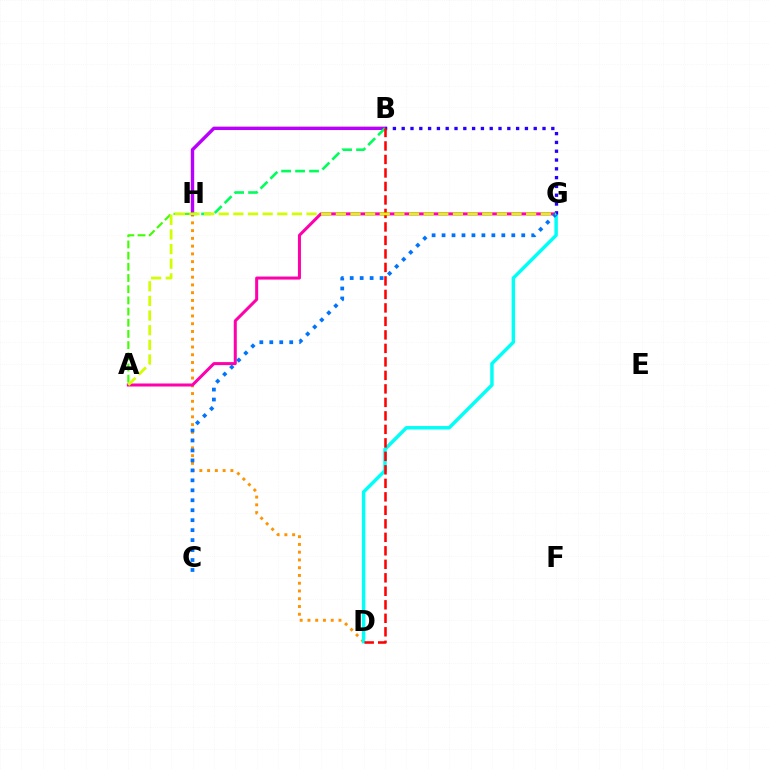{('D', 'H'): [{'color': '#ff9400', 'line_style': 'dotted', 'thickness': 2.11}], ('A', 'H'): [{'color': '#3dff00', 'line_style': 'dashed', 'thickness': 1.52}], ('B', 'H'): [{'color': '#b900ff', 'line_style': 'solid', 'thickness': 2.45}, {'color': '#00ff5c', 'line_style': 'dashed', 'thickness': 1.9}], ('A', 'G'): [{'color': '#ff00ac', 'line_style': 'solid', 'thickness': 2.18}, {'color': '#d1ff00', 'line_style': 'dashed', 'thickness': 1.99}], ('D', 'G'): [{'color': '#00fff6', 'line_style': 'solid', 'thickness': 2.49}], ('B', 'G'): [{'color': '#2500ff', 'line_style': 'dotted', 'thickness': 2.39}], ('B', 'D'): [{'color': '#ff0000', 'line_style': 'dashed', 'thickness': 1.83}], ('C', 'G'): [{'color': '#0074ff', 'line_style': 'dotted', 'thickness': 2.71}]}